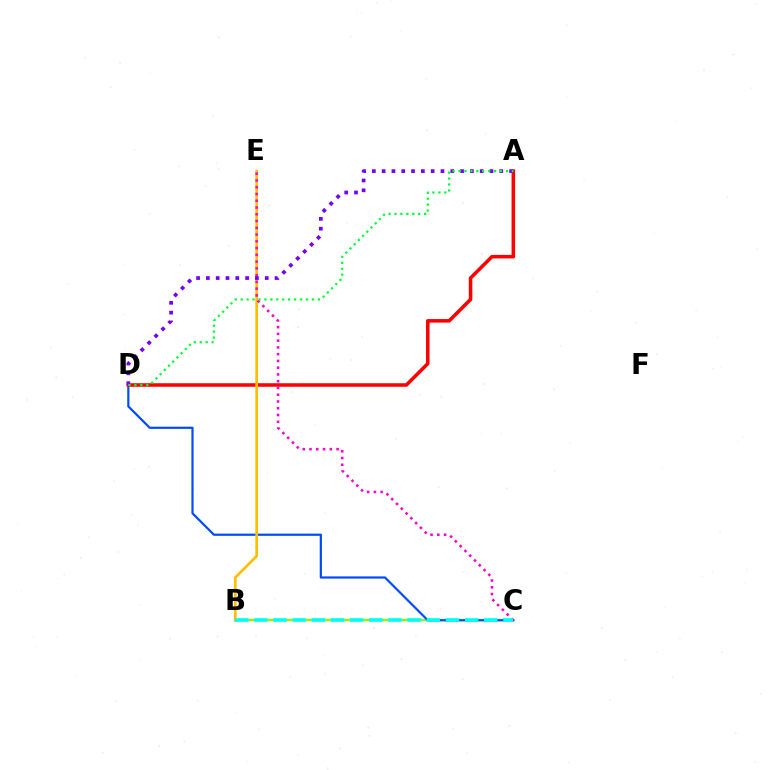{('B', 'C'): [{'color': '#84ff00', 'line_style': 'solid', 'thickness': 1.66}, {'color': '#00fff6', 'line_style': 'dashed', 'thickness': 2.6}], ('C', 'D'): [{'color': '#004bff', 'line_style': 'solid', 'thickness': 1.59}], ('A', 'D'): [{'color': '#ff0000', 'line_style': 'solid', 'thickness': 2.55}, {'color': '#7200ff', 'line_style': 'dotted', 'thickness': 2.66}, {'color': '#00ff39', 'line_style': 'dotted', 'thickness': 1.61}], ('B', 'E'): [{'color': '#ffbd00', 'line_style': 'solid', 'thickness': 1.94}], ('C', 'E'): [{'color': '#ff00cf', 'line_style': 'dotted', 'thickness': 1.84}]}